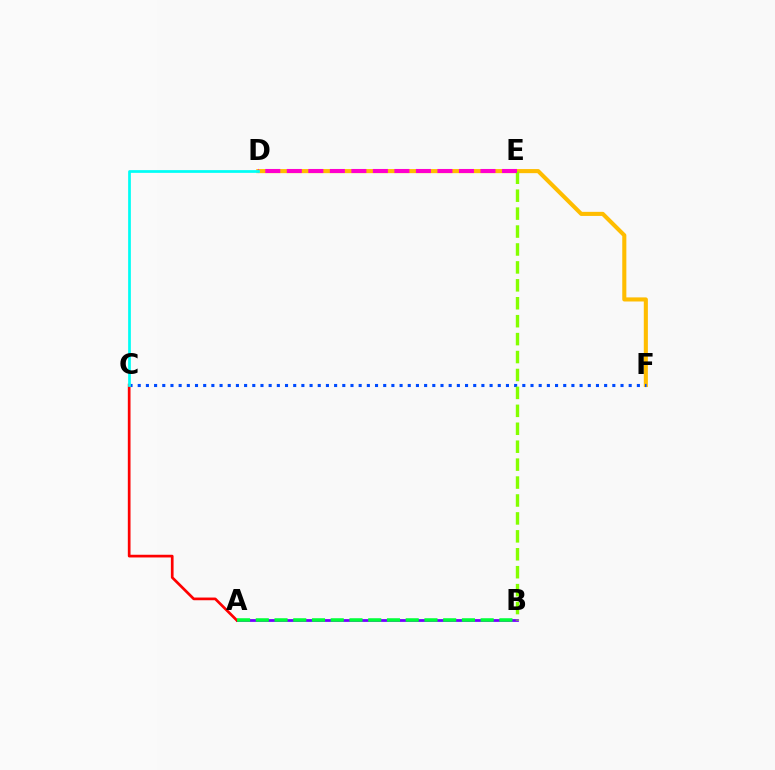{('D', 'F'): [{'color': '#ffbd00', 'line_style': 'solid', 'thickness': 2.95}], ('A', 'B'): [{'color': '#7200ff', 'line_style': 'solid', 'thickness': 2.0}, {'color': '#00ff39', 'line_style': 'dashed', 'thickness': 2.55}], ('C', 'F'): [{'color': '#004bff', 'line_style': 'dotted', 'thickness': 2.22}], ('A', 'C'): [{'color': '#ff0000', 'line_style': 'solid', 'thickness': 1.94}], ('B', 'E'): [{'color': '#84ff00', 'line_style': 'dashed', 'thickness': 2.44}], ('D', 'E'): [{'color': '#ff00cf', 'line_style': 'dashed', 'thickness': 2.92}], ('C', 'D'): [{'color': '#00fff6', 'line_style': 'solid', 'thickness': 1.97}]}